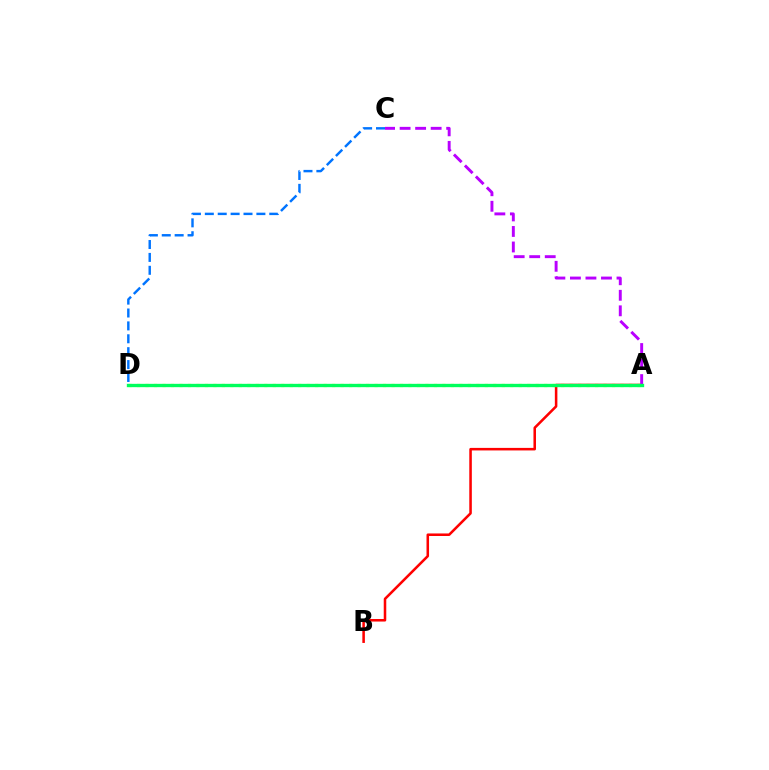{('A', 'D'): [{'color': '#d1ff00', 'line_style': 'dotted', 'thickness': 2.3}, {'color': '#00ff5c', 'line_style': 'solid', 'thickness': 2.4}], ('A', 'B'): [{'color': '#ff0000', 'line_style': 'solid', 'thickness': 1.83}], ('A', 'C'): [{'color': '#b900ff', 'line_style': 'dashed', 'thickness': 2.11}], ('C', 'D'): [{'color': '#0074ff', 'line_style': 'dashed', 'thickness': 1.75}]}